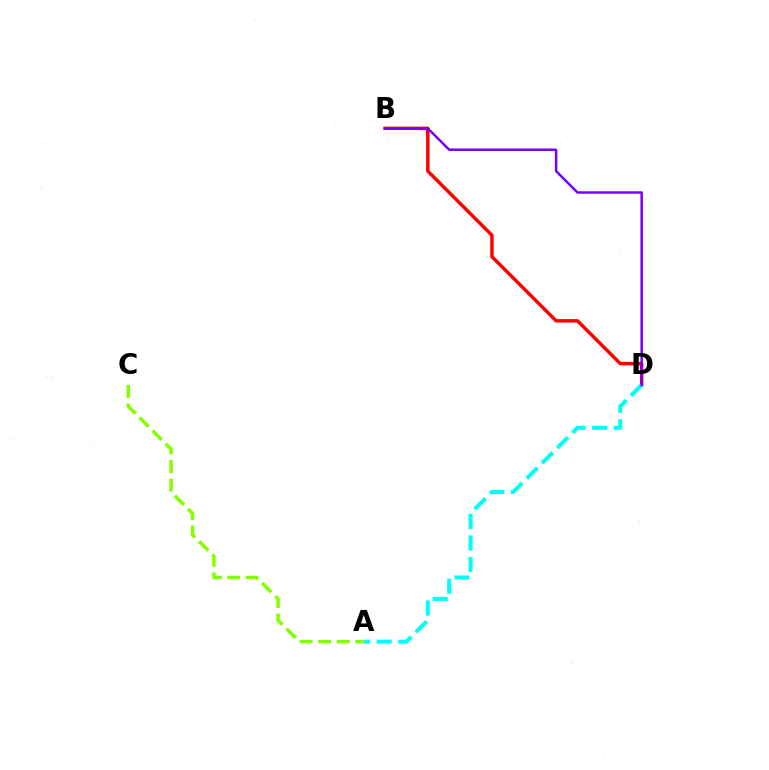{('B', 'D'): [{'color': '#ff0000', 'line_style': 'solid', 'thickness': 2.49}, {'color': '#7200ff', 'line_style': 'solid', 'thickness': 1.76}], ('A', 'C'): [{'color': '#84ff00', 'line_style': 'dashed', 'thickness': 2.52}], ('A', 'D'): [{'color': '#00fff6', 'line_style': 'dashed', 'thickness': 2.93}]}